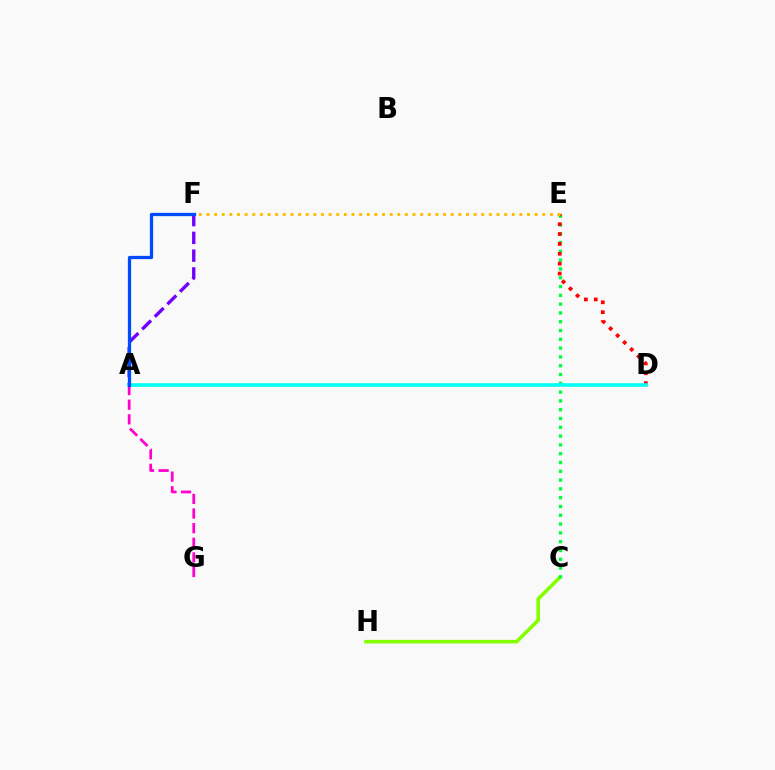{('A', 'G'): [{'color': '#ff00cf', 'line_style': 'dashed', 'thickness': 1.99}], ('C', 'H'): [{'color': '#84ff00', 'line_style': 'solid', 'thickness': 2.57}], ('A', 'F'): [{'color': '#7200ff', 'line_style': 'dashed', 'thickness': 2.41}, {'color': '#004bff', 'line_style': 'solid', 'thickness': 2.35}], ('C', 'E'): [{'color': '#00ff39', 'line_style': 'dotted', 'thickness': 2.39}], ('D', 'E'): [{'color': '#ff0000', 'line_style': 'dotted', 'thickness': 2.68}], ('A', 'D'): [{'color': '#00fff6', 'line_style': 'solid', 'thickness': 2.61}], ('E', 'F'): [{'color': '#ffbd00', 'line_style': 'dotted', 'thickness': 2.07}]}